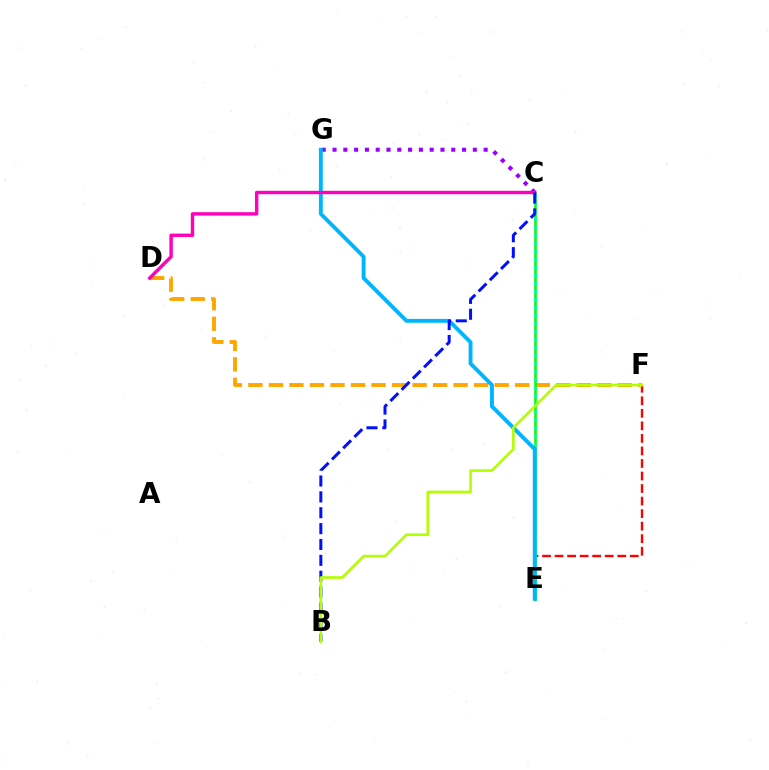{('E', 'F'): [{'color': '#ff0000', 'line_style': 'dashed', 'thickness': 1.7}], ('D', 'F'): [{'color': '#ffa500', 'line_style': 'dashed', 'thickness': 2.79}], ('C', 'E'): [{'color': '#08ff00', 'line_style': 'solid', 'thickness': 1.86}, {'color': '#00ff9d', 'line_style': 'dotted', 'thickness': 2.19}], ('C', 'G'): [{'color': '#9b00ff', 'line_style': 'dotted', 'thickness': 2.93}], ('E', 'G'): [{'color': '#00b5ff', 'line_style': 'solid', 'thickness': 2.79}], ('C', 'D'): [{'color': '#ff00bd', 'line_style': 'solid', 'thickness': 2.45}], ('B', 'C'): [{'color': '#0010ff', 'line_style': 'dashed', 'thickness': 2.16}], ('B', 'F'): [{'color': '#b3ff00', 'line_style': 'solid', 'thickness': 1.89}]}